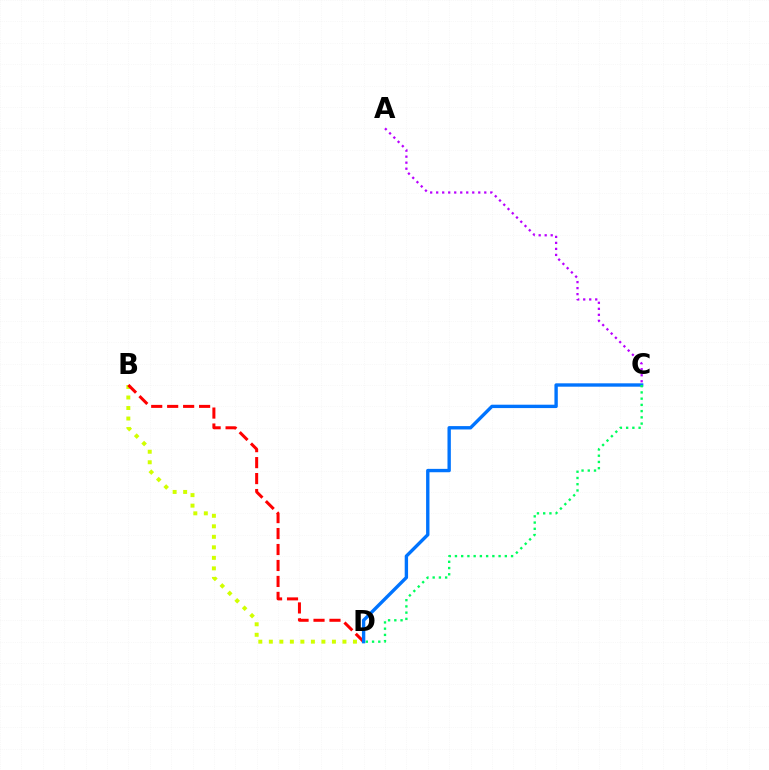{('A', 'C'): [{'color': '#b900ff', 'line_style': 'dotted', 'thickness': 1.63}], ('B', 'D'): [{'color': '#d1ff00', 'line_style': 'dotted', 'thickness': 2.86}, {'color': '#ff0000', 'line_style': 'dashed', 'thickness': 2.17}], ('C', 'D'): [{'color': '#0074ff', 'line_style': 'solid', 'thickness': 2.43}, {'color': '#00ff5c', 'line_style': 'dotted', 'thickness': 1.69}]}